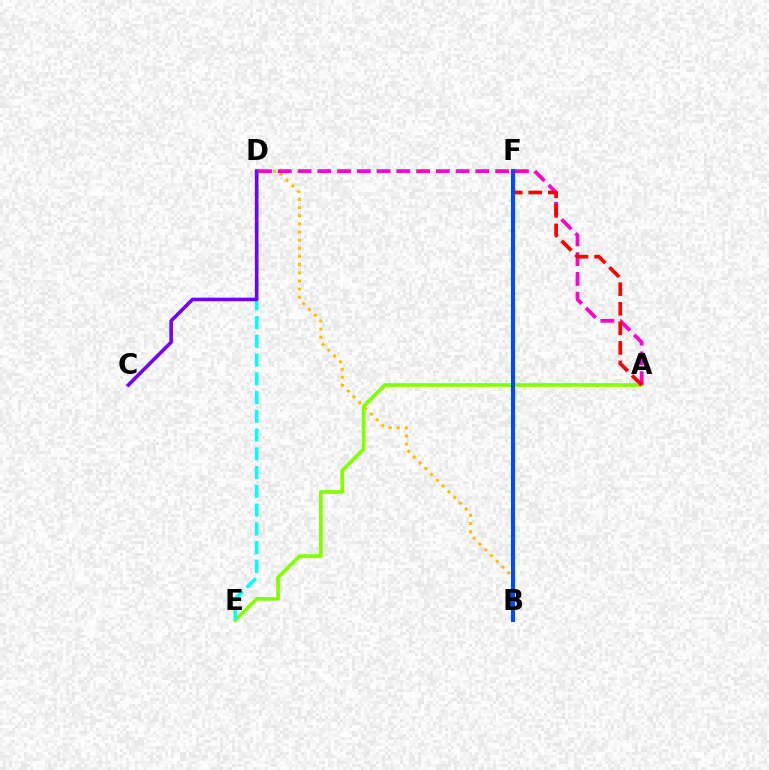{('B', 'D'): [{'color': '#ffbd00', 'line_style': 'dotted', 'thickness': 2.21}], ('A', 'E'): [{'color': '#84ff00', 'line_style': 'solid', 'thickness': 2.66}], ('A', 'D'): [{'color': '#ff00cf', 'line_style': 'dashed', 'thickness': 2.68}], ('D', 'E'): [{'color': '#00fff6', 'line_style': 'dashed', 'thickness': 2.55}], ('C', 'D'): [{'color': '#7200ff', 'line_style': 'solid', 'thickness': 2.57}], ('A', 'F'): [{'color': '#ff0000', 'line_style': 'dashed', 'thickness': 2.66}], ('B', 'F'): [{'color': '#00ff39', 'line_style': 'dashed', 'thickness': 2.04}, {'color': '#004bff', 'line_style': 'solid', 'thickness': 2.96}]}